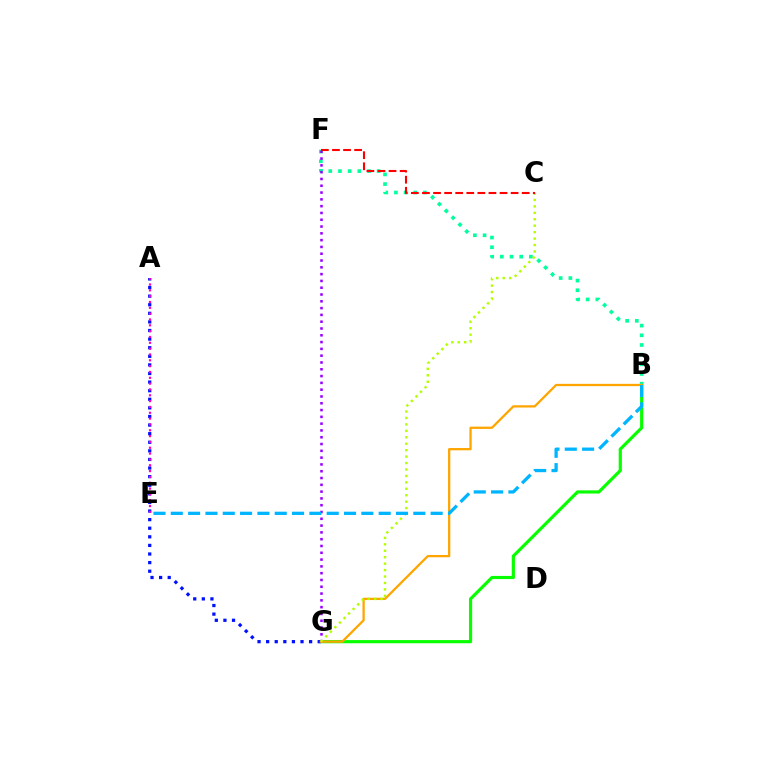{('B', 'G'): [{'color': '#08ff00', 'line_style': 'solid', 'thickness': 2.28}, {'color': '#ffa500', 'line_style': 'solid', 'thickness': 1.64}], ('B', 'F'): [{'color': '#00ff9d', 'line_style': 'dotted', 'thickness': 2.63}], ('A', 'G'): [{'color': '#0010ff', 'line_style': 'dotted', 'thickness': 2.34}], ('F', 'G'): [{'color': '#9b00ff', 'line_style': 'dotted', 'thickness': 1.85}], ('C', 'G'): [{'color': '#b3ff00', 'line_style': 'dotted', 'thickness': 1.75}], ('A', 'E'): [{'color': '#ff00bd', 'line_style': 'dotted', 'thickness': 1.58}], ('B', 'E'): [{'color': '#00b5ff', 'line_style': 'dashed', 'thickness': 2.35}], ('C', 'F'): [{'color': '#ff0000', 'line_style': 'dashed', 'thickness': 1.51}]}